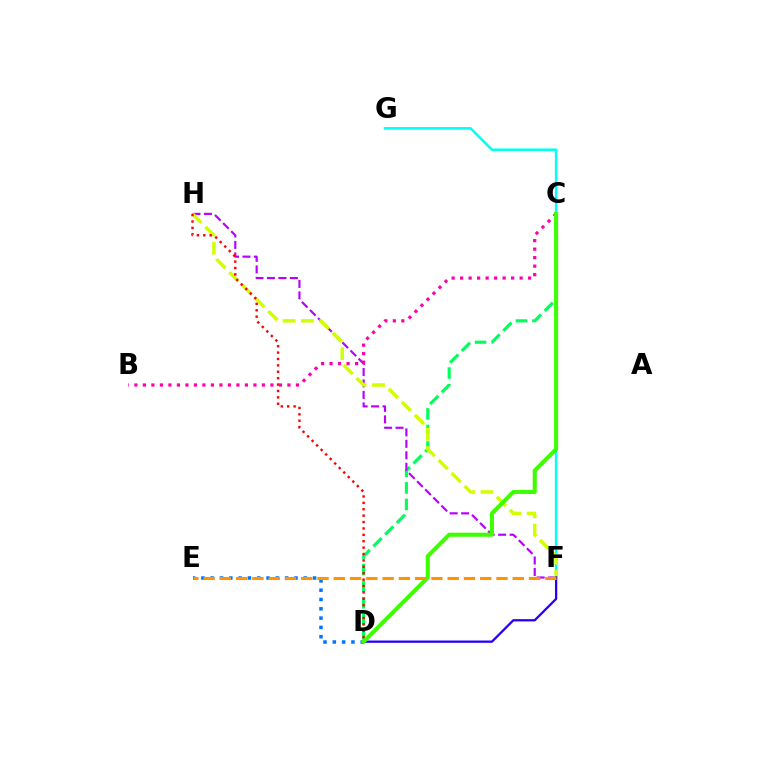{('F', 'G'): [{'color': '#00fff6', 'line_style': 'solid', 'thickness': 1.82}], ('C', 'D'): [{'color': '#00ff5c', 'line_style': 'dashed', 'thickness': 2.25}, {'color': '#3dff00', 'line_style': 'solid', 'thickness': 2.92}], ('F', 'H'): [{'color': '#b900ff', 'line_style': 'dashed', 'thickness': 1.56}, {'color': '#d1ff00', 'line_style': 'dashed', 'thickness': 2.5}], ('D', 'H'): [{'color': '#ff0000', 'line_style': 'dotted', 'thickness': 1.74}], ('B', 'C'): [{'color': '#ff00ac', 'line_style': 'dotted', 'thickness': 2.31}], ('D', 'F'): [{'color': '#2500ff', 'line_style': 'solid', 'thickness': 1.65}], ('D', 'E'): [{'color': '#0074ff', 'line_style': 'dotted', 'thickness': 2.53}], ('E', 'F'): [{'color': '#ff9400', 'line_style': 'dashed', 'thickness': 2.21}]}